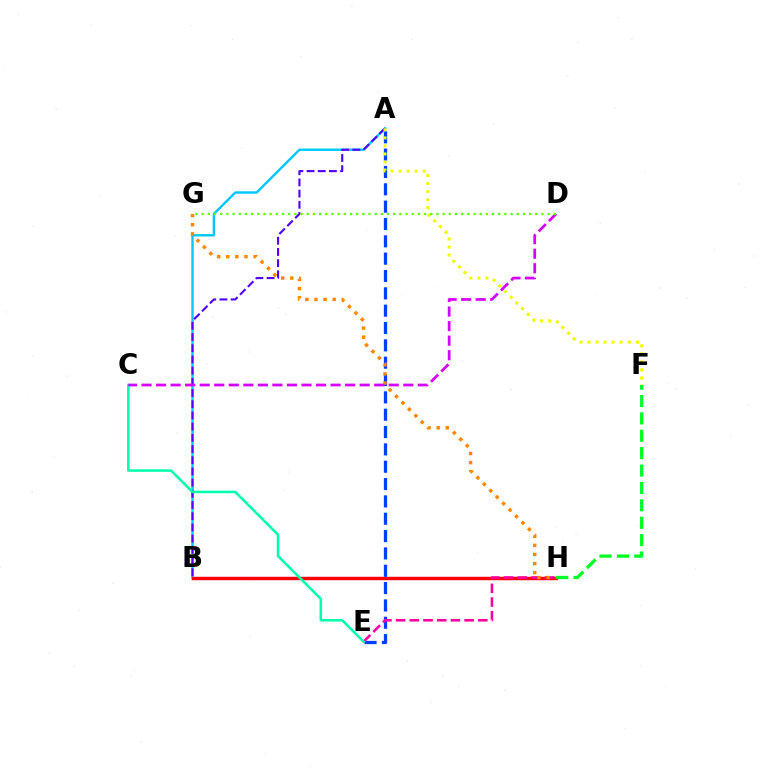{('A', 'B'): [{'color': '#00c7ff', 'line_style': 'solid', 'thickness': 1.73}, {'color': '#4f00ff', 'line_style': 'dashed', 'thickness': 1.52}], ('B', 'H'): [{'color': '#ff0000', 'line_style': 'solid', 'thickness': 2.47}], ('A', 'E'): [{'color': '#003fff', 'line_style': 'dashed', 'thickness': 2.36}], ('E', 'H'): [{'color': '#ff00a0', 'line_style': 'dashed', 'thickness': 1.86}], ('F', 'H'): [{'color': '#00ff27', 'line_style': 'dashed', 'thickness': 2.36}], ('C', 'E'): [{'color': '#00ffaf', 'line_style': 'solid', 'thickness': 1.84}], ('G', 'H'): [{'color': '#ff8800', 'line_style': 'dotted', 'thickness': 2.48}], ('C', 'D'): [{'color': '#d600ff', 'line_style': 'dashed', 'thickness': 1.98}], ('A', 'F'): [{'color': '#eeff00', 'line_style': 'dotted', 'thickness': 2.18}], ('D', 'G'): [{'color': '#66ff00', 'line_style': 'dotted', 'thickness': 1.68}]}